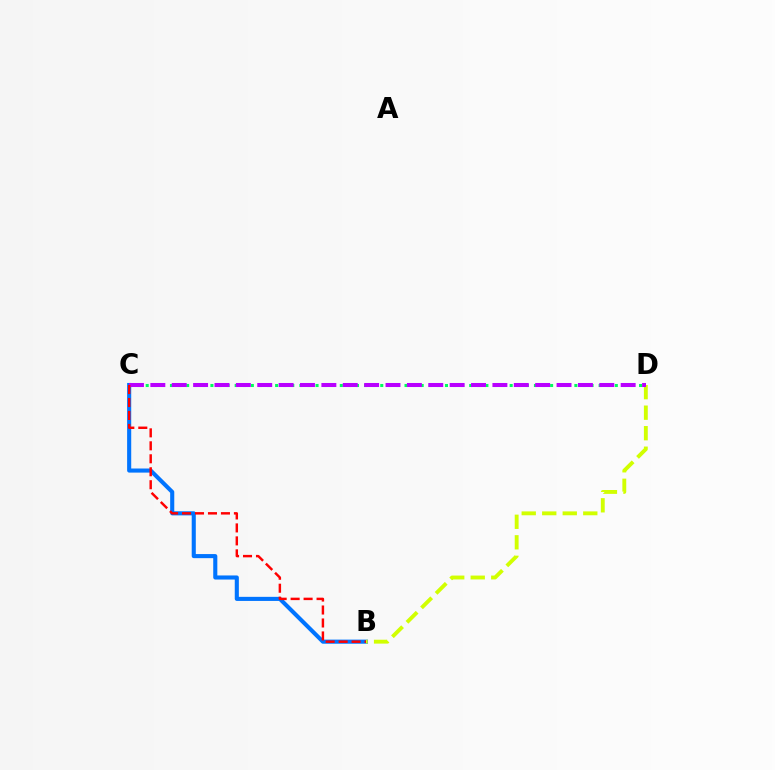{('B', 'C'): [{'color': '#0074ff', 'line_style': 'solid', 'thickness': 2.95}, {'color': '#ff0000', 'line_style': 'dashed', 'thickness': 1.76}], ('C', 'D'): [{'color': '#00ff5c', 'line_style': 'dotted', 'thickness': 2.2}, {'color': '#b900ff', 'line_style': 'dashed', 'thickness': 2.9}], ('B', 'D'): [{'color': '#d1ff00', 'line_style': 'dashed', 'thickness': 2.79}]}